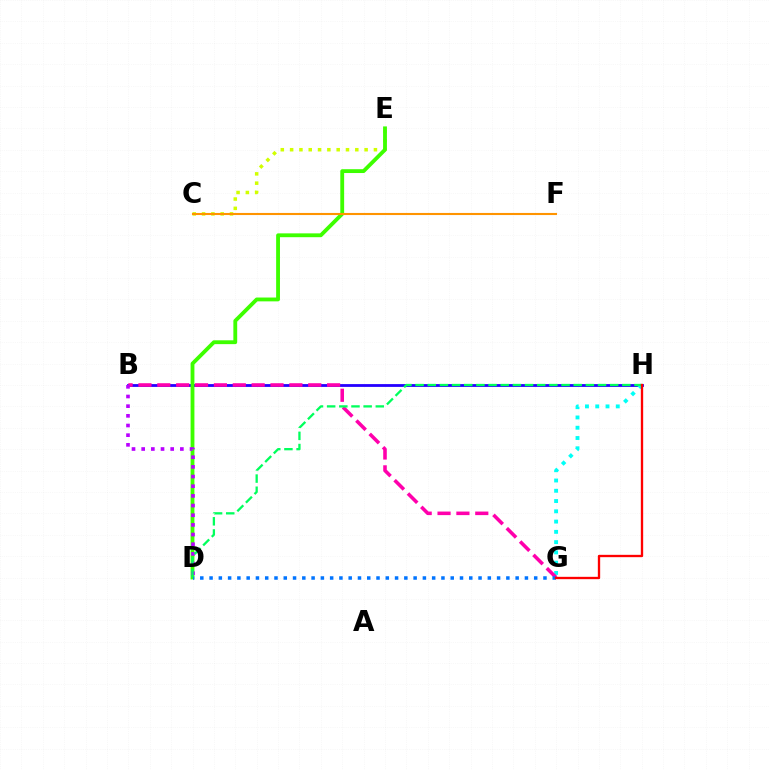{('B', 'H'): [{'color': '#2500ff', 'line_style': 'solid', 'thickness': 2.02}], ('G', 'H'): [{'color': '#00fff6', 'line_style': 'dotted', 'thickness': 2.79}, {'color': '#ff0000', 'line_style': 'solid', 'thickness': 1.68}], ('C', 'E'): [{'color': '#d1ff00', 'line_style': 'dotted', 'thickness': 2.53}], ('B', 'G'): [{'color': '#ff00ac', 'line_style': 'dashed', 'thickness': 2.56}], ('D', 'E'): [{'color': '#3dff00', 'line_style': 'solid', 'thickness': 2.76}], ('B', 'D'): [{'color': '#b900ff', 'line_style': 'dotted', 'thickness': 2.63}], ('D', 'G'): [{'color': '#0074ff', 'line_style': 'dotted', 'thickness': 2.52}], ('C', 'F'): [{'color': '#ff9400', 'line_style': 'solid', 'thickness': 1.51}], ('D', 'H'): [{'color': '#00ff5c', 'line_style': 'dashed', 'thickness': 1.65}]}